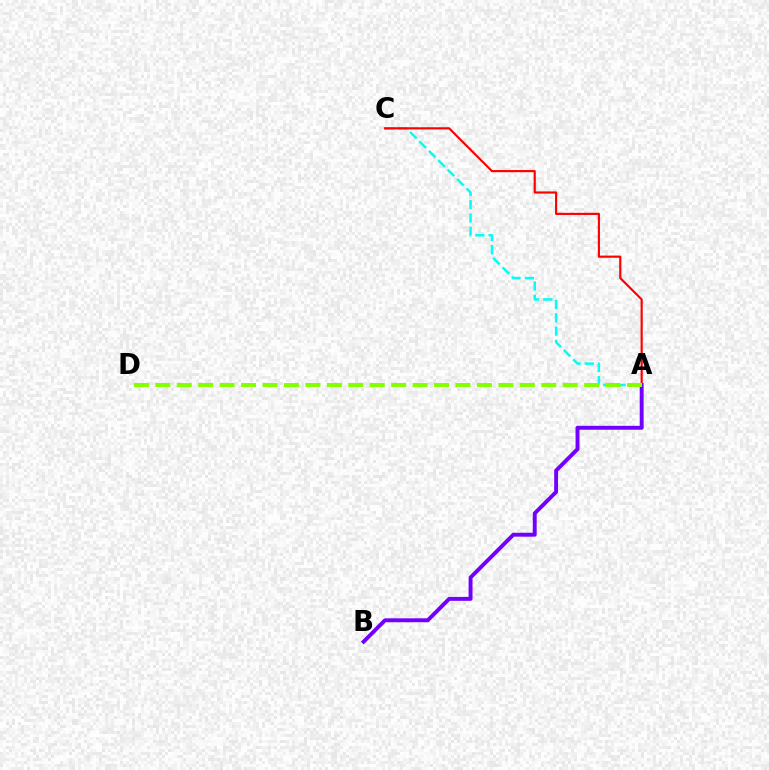{('A', 'C'): [{'color': '#00fff6', 'line_style': 'dashed', 'thickness': 1.81}, {'color': '#ff0000', 'line_style': 'solid', 'thickness': 1.56}], ('A', 'B'): [{'color': '#7200ff', 'line_style': 'solid', 'thickness': 2.82}], ('A', 'D'): [{'color': '#84ff00', 'line_style': 'dashed', 'thickness': 2.91}]}